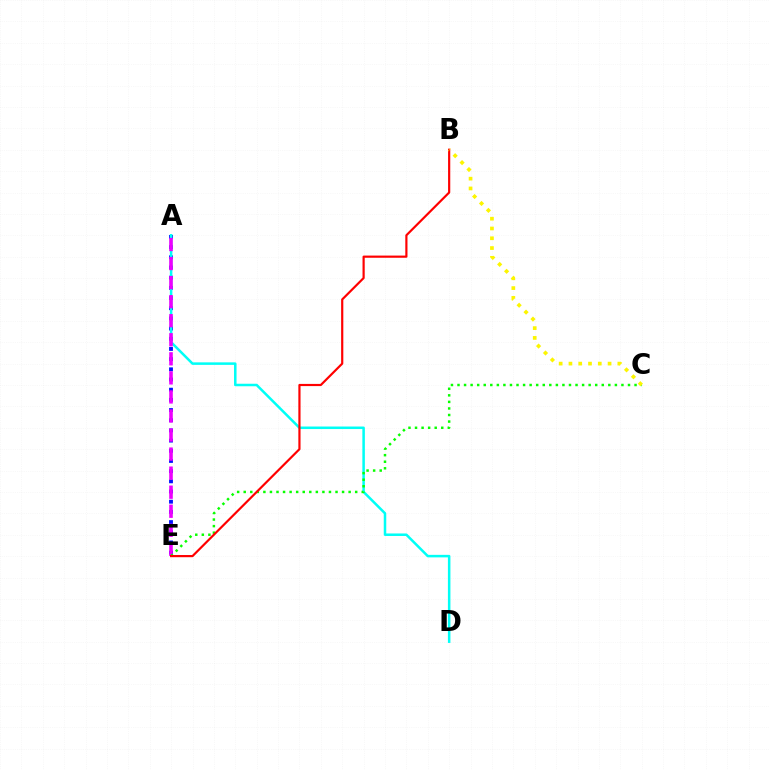{('A', 'E'): [{'color': '#0010ff', 'line_style': 'dotted', 'thickness': 2.77}, {'color': '#ee00ff', 'line_style': 'dashed', 'thickness': 2.59}], ('A', 'D'): [{'color': '#00fff6', 'line_style': 'solid', 'thickness': 1.81}], ('C', 'E'): [{'color': '#08ff00', 'line_style': 'dotted', 'thickness': 1.78}], ('B', 'E'): [{'color': '#ff0000', 'line_style': 'solid', 'thickness': 1.57}], ('B', 'C'): [{'color': '#fcf500', 'line_style': 'dotted', 'thickness': 2.66}]}